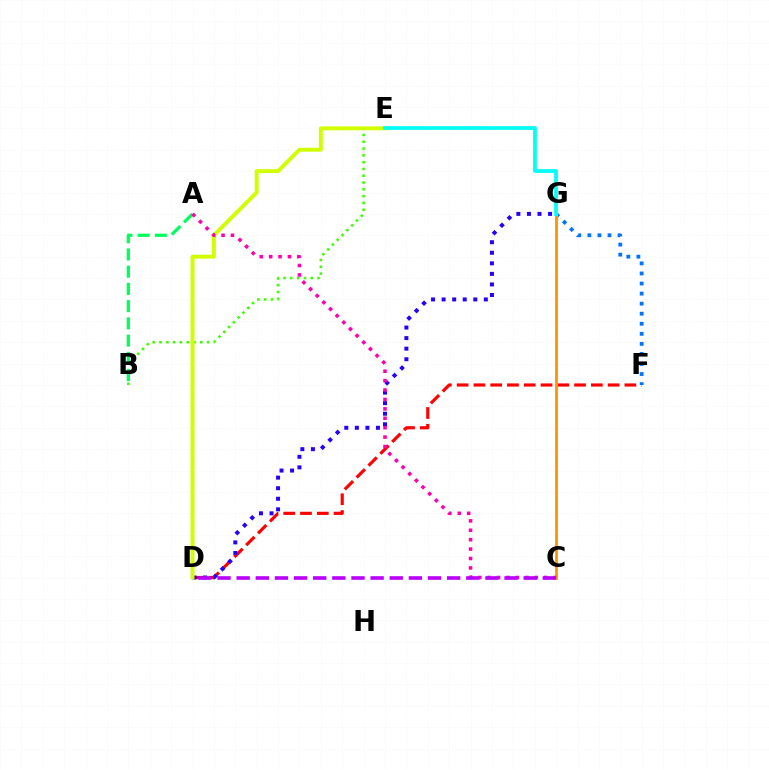{('D', 'F'): [{'color': '#ff0000', 'line_style': 'dashed', 'thickness': 2.28}], ('D', 'G'): [{'color': '#2500ff', 'line_style': 'dotted', 'thickness': 2.87}], ('B', 'E'): [{'color': '#3dff00', 'line_style': 'dotted', 'thickness': 1.85}], ('D', 'E'): [{'color': '#d1ff00', 'line_style': 'solid', 'thickness': 2.82}], ('F', 'G'): [{'color': '#0074ff', 'line_style': 'dotted', 'thickness': 2.73}], ('A', 'B'): [{'color': '#00ff5c', 'line_style': 'dashed', 'thickness': 2.34}], ('C', 'G'): [{'color': '#ff9400', 'line_style': 'solid', 'thickness': 2.0}], ('E', 'G'): [{'color': '#00fff6', 'line_style': 'solid', 'thickness': 2.69}], ('A', 'C'): [{'color': '#ff00ac', 'line_style': 'dotted', 'thickness': 2.56}], ('C', 'D'): [{'color': '#b900ff', 'line_style': 'dashed', 'thickness': 2.6}]}